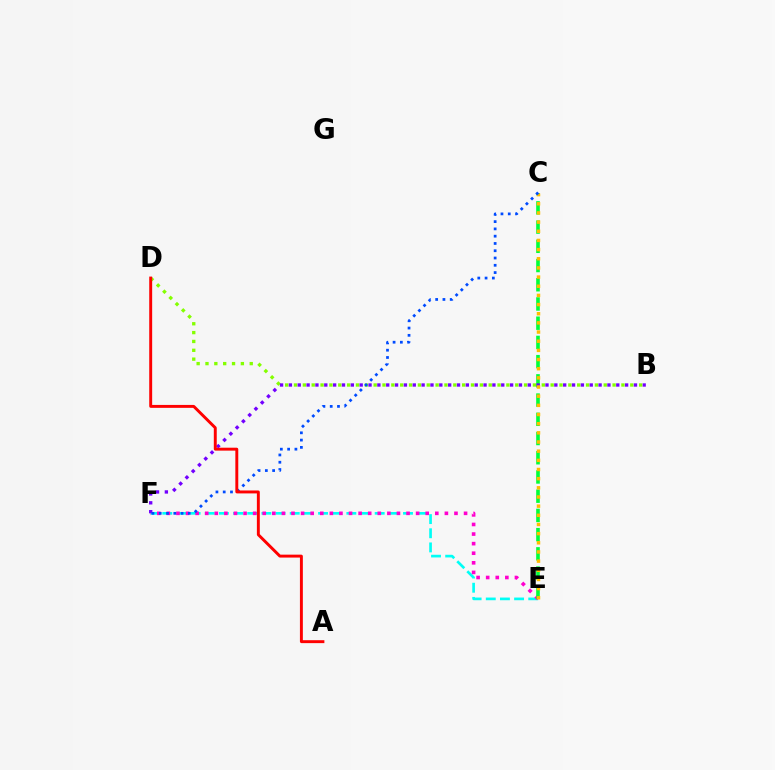{('E', 'F'): [{'color': '#00fff6', 'line_style': 'dashed', 'thickness': 1.92}, {'color': '#ff00cf', 'line_style': 'dotted', 'thickness': 2.6}], ('C', 'E'): [{'color': '#00ff39', 'line_style': 'dashed', 'thickness': 2.61}, {'color': '#ffbd00', 'line_style': 'dotted', 'thickness': 2.49}], ('B', 'D'): [{'color': '#84ff00', 'line_style': 'dotted', 'thickness': 2.4}], ('B', 'F'): [{'color': '#7200ff', 'line_style': 'dotted', 'thickness': 2.4}], ('C', 'F'): [{'color': '#004bff', 'line_style': 'dotted', 'thickness': 1.98}], ('A', 'D'): [{'color': '#ff0000', 'line_style': 'solid', 'thickness': 2.11}]}